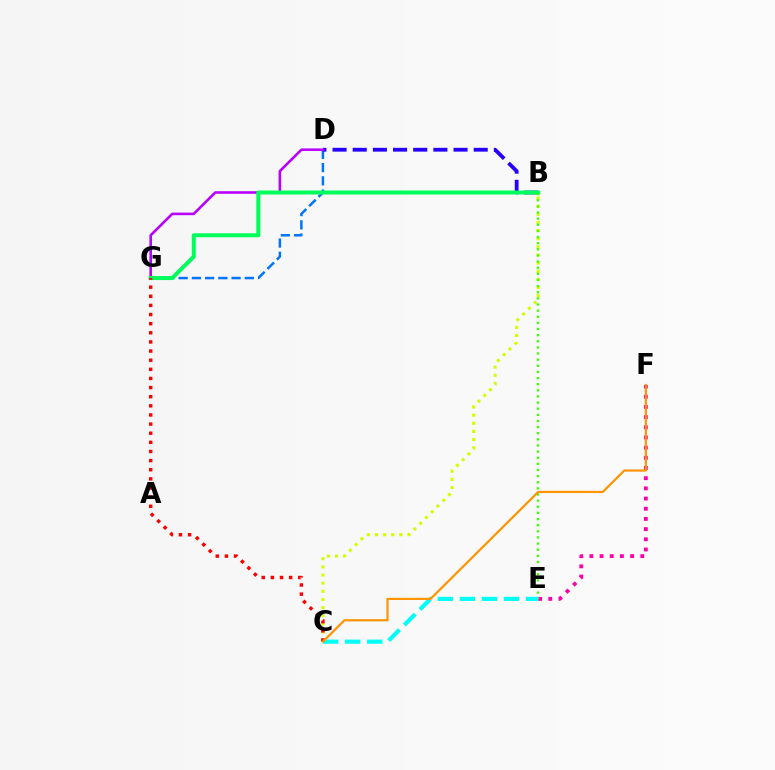{('D', 'G'): [{'color': '#0074ff', 'line_style': 'dashed', 'thickness': 1.8}, {'color': '#b900ff', 'line_style': 'solid', 'thickness': 1.87}], ('B', 'D'): [{'color': '#2500ff', 'line_style': 'dashed', 'thickness': 2.74}], ('B', 'C'): [{'color': '#d1ff00', 'line_style': 'dotted', 'thickness': 2.21}], ('B', 'G'): [{'color': '#00ff5c', 'line_style': 'solid', 'thickness': 2.89}], ('E', 'F'): [{'color': '#ff00ac', 'line_style': 'dotted', 'thickness': 2.77}], ('B', 'E'): [{'color': '#3dff00', 'line_style': 'dotted', 'thickness': 1.67}], ('C', 'G'): [{'color': '#ff0000', 'line_style': 'dotted', 'thickness': 2.48}], ('C', 'E'): [{'color': '#00fff6', 'line_style': 'dashed', 'thickness': 3.0}], ('C', 'F'): [{'color': '#ff9400', 'line_style': 'solid', 'thickness': 1.58}]}